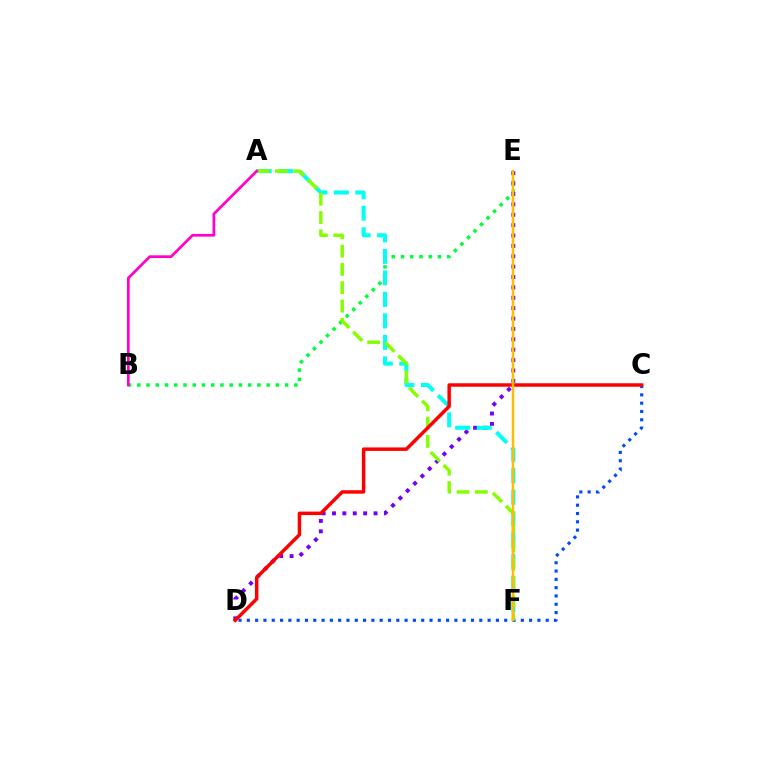{('C', 'D'): [{'color': '#004bff', 'line_style': 'dotted', 'thickness': 2.26}, {'color': '#ff0000', 'line_style': 'solid', 'thickness': 2.5}], ('B', 'E'): [{'color': '#00ff39', 'line_style': 'dotted', 'thickness': 2.51}], ('D', 'E'): [{'color': '#7200ff', 'line_style': 'dotted', 'thickness': 2.82}], ('A', 'F'): [{'color': '#00fff6', 'line_style': 'dashed', 'thickness': 2.92}, {'color': '#84ff00', 'line_style': 'dashed', 'thickness': 2.49}], ('E', 'F'): [{'color': '#ffbd00', 'line_style': 'solid', 'thickness': 1.79}], ('A', 'B'): [{'color': '#ff00cf', 'line_style': 'solid', 'thickness': 1.95}]}